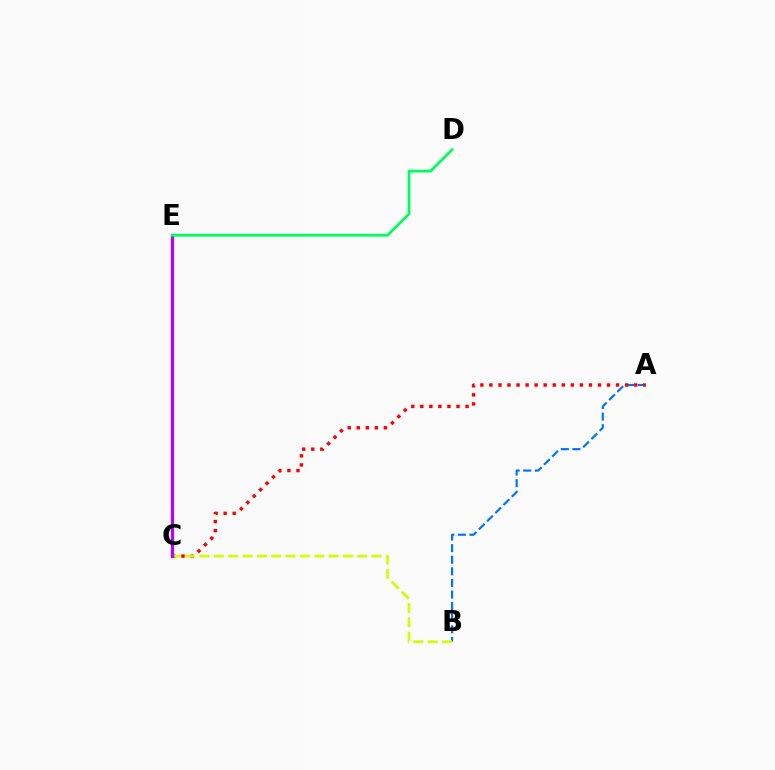{('A', 'B'): [{'color': '#0074ff', 'line_style': 'dashed', 'thickness': 1.58}], ('A', 'C'): [{'color': '#ff0000', 'line_style': 'dotted', 'thickness': 2.46}], ('B', 'C'): [{'color': '#d1ff00', 'line_style': 'dashed', 'thickness': 1.95}], ('C', 'E'): [{'color': '#b900ff', 'line_style': 'solid', 'thickness': 2.32}], ('D', 'E'): [{'color': '#00ff5c', 'line_style': 'solid', 'thickness': 1.99}]}